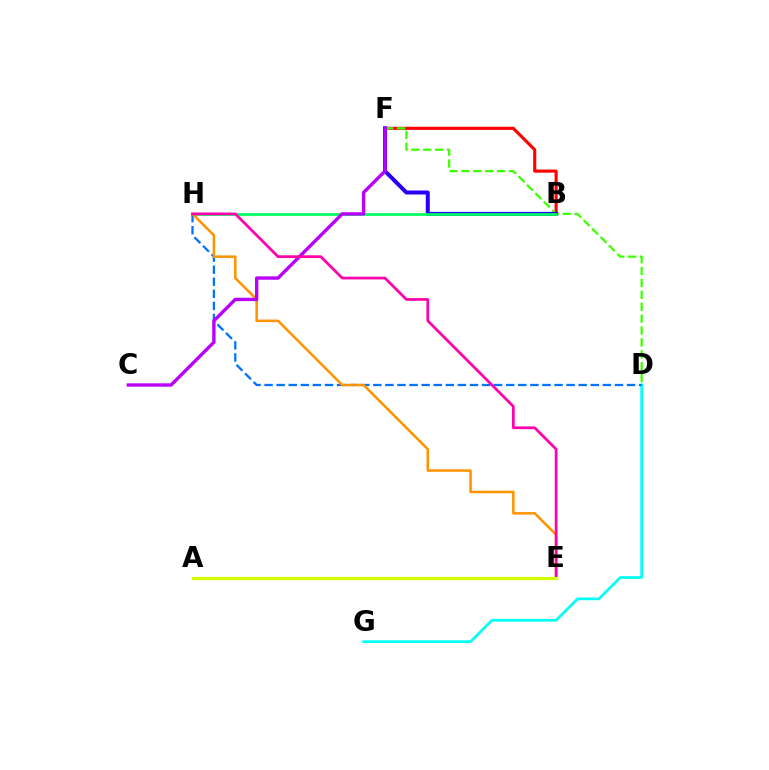{('D', 'G'): [{'color': '#00fff6', 'line_style': 'solid', 'thickness': 1.95}], ('B', 'F'): [{'color': '#ff0000', 'line_style': 'solid', 'thickness': 2.24}, {'color': '#2500ff', 'line_style': 'solid', 'thickness': 2.87}], ('D', 'F'): [{'color': '#3dff00', 'line_style': 'dashed', 'thickness': 1.62}], ('D', 'H'): [{'color': '#0074ff', 'line_style': 'dashed', 'thickness': 1.64}], ('B', 'H'): [{'color': '#00ff5c', 'line_style': 'solid', 'thickness': 1.95}], ('E', 'H'): [{'color': '#ff9400', 'line_style': 'solid', 'thickness': 1.82}, {'color': '#ff00ac', 'line_style': 'solid', 'thickness': 1.97}], ('C', 'F'): [{'color': '#b900ff', 'line_style': 'solid', 'thickness': 2.43}], ('A', 'E'): [{'color': '#d1ff00', 'line_style': 'solid', 'thickness': 2.27}]}